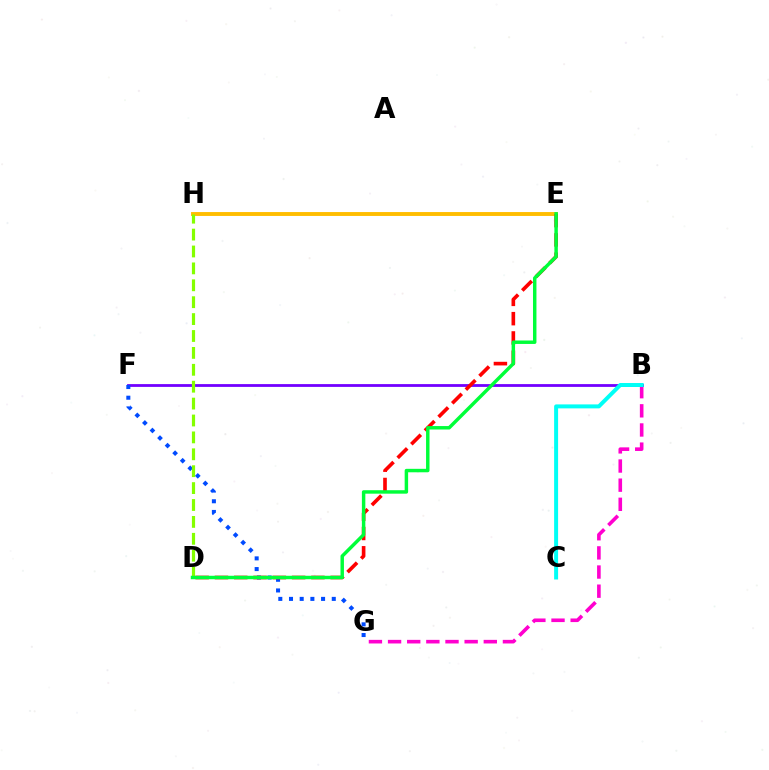{('B', 'G'): [{'color': '#ff00cf', 'line_style': 'dashed', 'thickness': 2.6}], ('B', 'F'): [{'color': '#7200ff', 'line_style': 'solid', 'thickness': 2.01}], ('E', 'H'): [{'color': '#ffbd00', 'line_style': 'solid', 'thickness': 2.8}], ('F', 'G'): [{'color': '#004bff', 'line_style': 'dotted', 'thickness': 2.9}], ('B', 'C'): [{'color': '#00fff6', 'line_style': 'solid', 'thickness': 2.86}], ('D', 'E'): [{'color': '#ff0000', 'line_style': 'dashed', 'thickness': 2.62}, {'color': '#00ff39', 'line_style': 'solid', 'thickness': 2.49}], ('D', 'H'): [{'color': '#84ff00', 'line_style': 'dashed', 'thickness': 2.3}]}